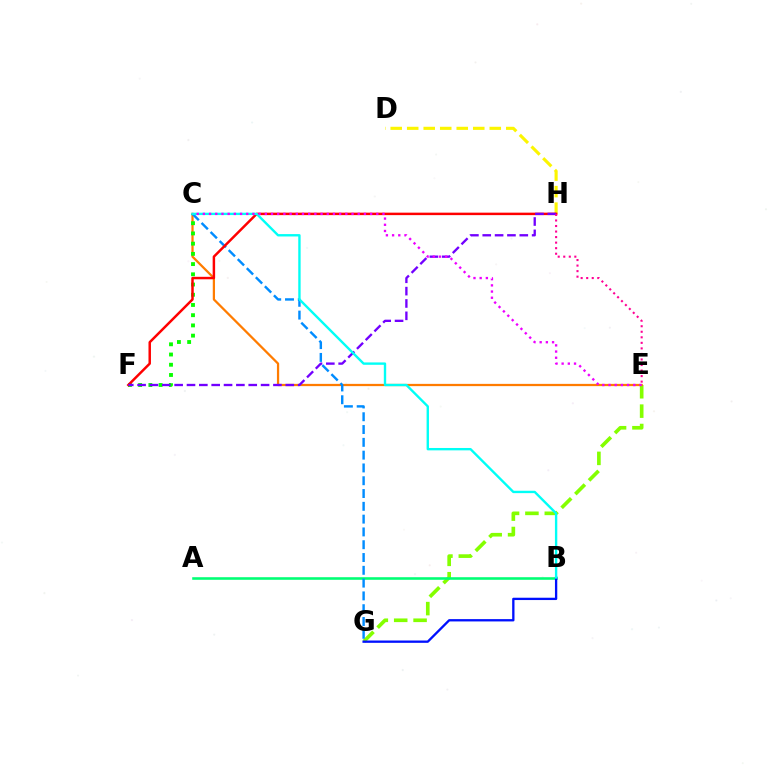{('E', 'G'): [{'color': '#84ff00', 'line_style': 'dashed', 'thickness': 2.63}], ('A', 'B'): [{'color': '#00ff74', 'line_style': 'solid', 'thickness': 1.86}], ('C', 'E'): [{'color': '#ff7c00', 'line_style': 'solid', 'thickness': 1.62}, {'color': '#ee00ff', 'line_style': 'dotted', 'thickness': 1.68}], ('D', 'H'): [{'color': '#fcf500', 'line_style': 'dashed', 'thickness': 2.24}], ('C', 'G'): [{'color': '#008cff', 'line_style': 'dashed', 'thickness': 1.74}], ('C', 'F'): [{'color': '#08ff00', 'line_style': 'dotted', 'thickness': 2.78}], ('F', 'H'): [{'color': '#ff0000', 'line_style': 'solid', 'thickness': 1.78}, {'color': '#7200ff', 'line_style': 'dashed', 'thickness': 1.68}], ('B', 'G'): [{'color': '#0010ff', 'line_style': 'solid', 'thickness': 1.67}], ('B', 'C'): [{'color': '#00fff6', 'line_style': 'solid', 'thickness': 1.71}], ('E', 'H'): [{'color': '#ff0094', 'line_style': 'dotted', 'thickness': 1.51}]}